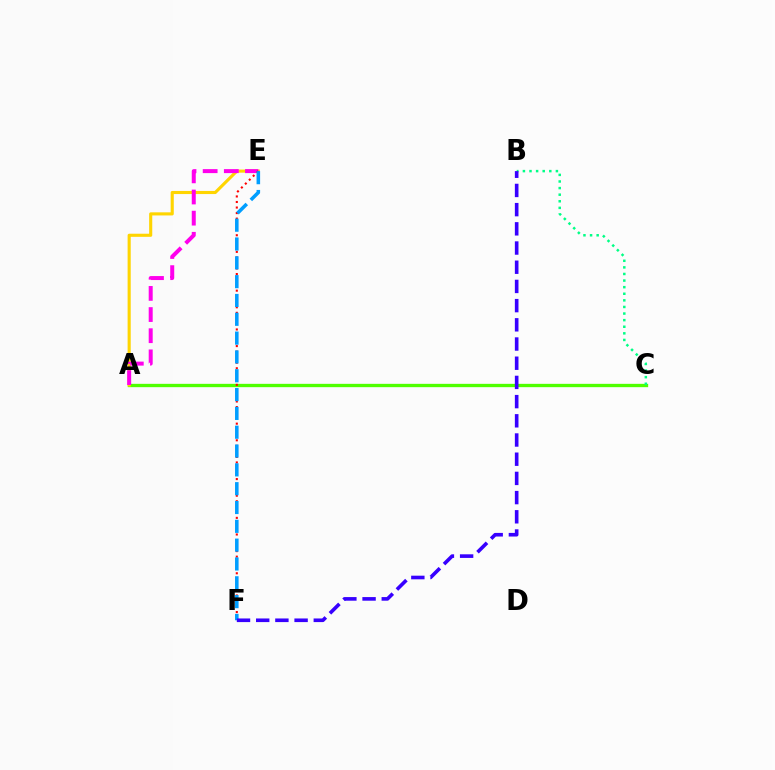{('A', 'C'): [{'color': '#4fff00', 'line_style': 'solid', 'thickness': 2.4}], ('A', 'E'): [{'color': '#ffd500', 'line_style': 'solid', 'thickness': 2.24}, {'color': '#ff00ed', 'line_style': 'dashed', 'thickness': 2.87}], ('B', 'C'): [{'color': '#00ff86', 'line_style': 'dotted', 'thickness': 1.79}], ('E', 'F'): [{'color': '#ff0000', 'line_style': 'dotted', 'thickness': 1.51}, {'color': '#009eff', 'line_style': 'dashed', 'thickness': 2.56}], ('B', 'F'): [{'color': '#3700ff', 'line_style': 'dashed', 'thickness': 2.61}]}